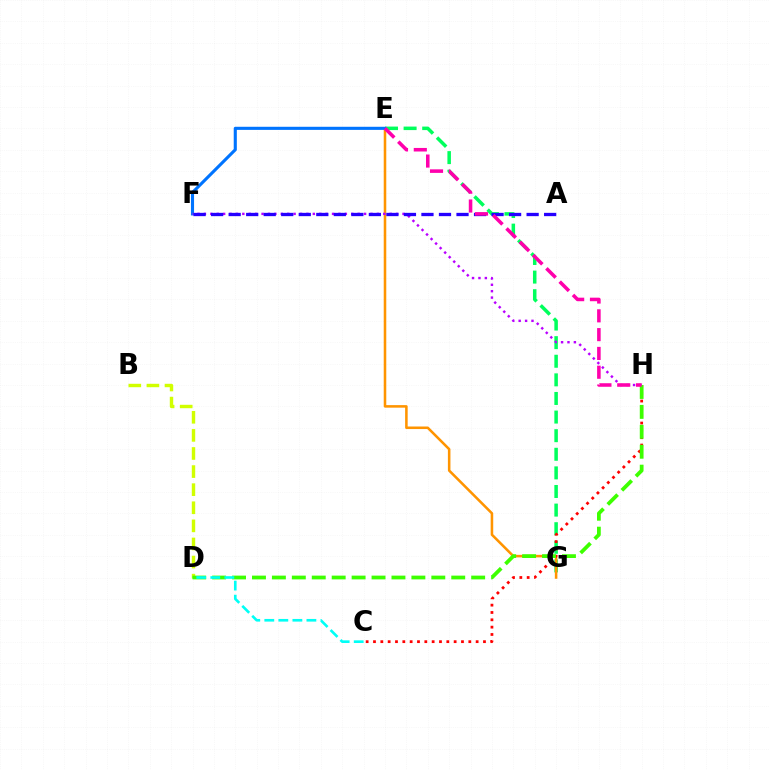{('E', 'G'): [{'color': '#00ff5c', 'line_style': 'dashed', 'thickness': 2.53}, {'color': '#ff9400', 'line_style': 'solid', 'thickness': 1.84}], ('E', 'F'): [{'color': '#0074ff', 'line_style': 'solid', 'thickness': 2.24}], ('C', 'H'): [{'color': '#ff0000', 'line_style': 'dotted', 'thickness': 1.99}], ('B', 'D'): [{'color': '#d1ff00', 'line_style': 'dashed', 'thickness': 2.46}], ('F', 'H'): [{'color': '#b900ff', 'line_style': 'dotted', 'thickness': 1.74}], ('D', 'H'): [{'color': '#3dff00', 'line_style': 'dashed', 'thickness': 2.71}], ('C', 'D'): [{'color': '#00fff6', 'line_style': 'dashed', 'thickness': 1.91}], ('A', 'F'): [{'color': '#2500ff', 'line_style': 'dashed', 'thickness': 2.38}], ('E', 'H'): [{'color': '#ff00ac', 'line_style': 'dashed', 'thickness': 2.55}]}